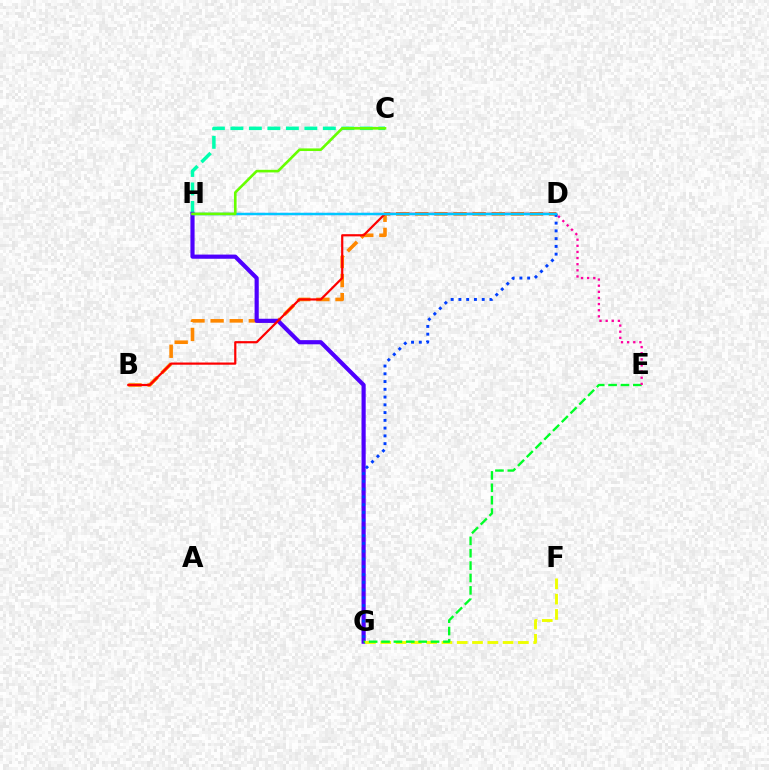{('C', 'H'): [{'color': '#00ffaf', 'line_style': 'dashed', 'thickness': 2.51}, {'color': '#66ff00', 'line_style': 'solid', 'thickness': 1.88}], ('B', 'D'): [{'color': '#ff8800', 'line_style': 'dashed', 'thickness': 2.6}, {'color': '#ff0000', 'line_style': 'solid', 'thickness': 1.59}], ('G', 'H'): [{'color': '#4f00ff', 'line_style': 'solid', 'thickness': 2.99}], ('D', 'G'): [{'color': '#003fff', 'line_style': 'dotted', 'thickness': 2.11}], ('F', 'G'): [{'color': '#eeff00', 'line_style': 'dashed', 'thickness': 2.08}], ('D', 'H'): [{'color': '#d600ff', 'line_style': 'dashed', 'thickness': 1.58}, {'color': '#00c7ff', 'line_style': 'solid', 'thickness': 1.77}], ('E', 'G'): [{'color': '#00ff27', 'line_style': 'dashed', 'thickness': 1.68}], ('D', 'E'): [{'color': '#ff00a0', 'line_style': 'dotted', 'thickness': 1.66}]}